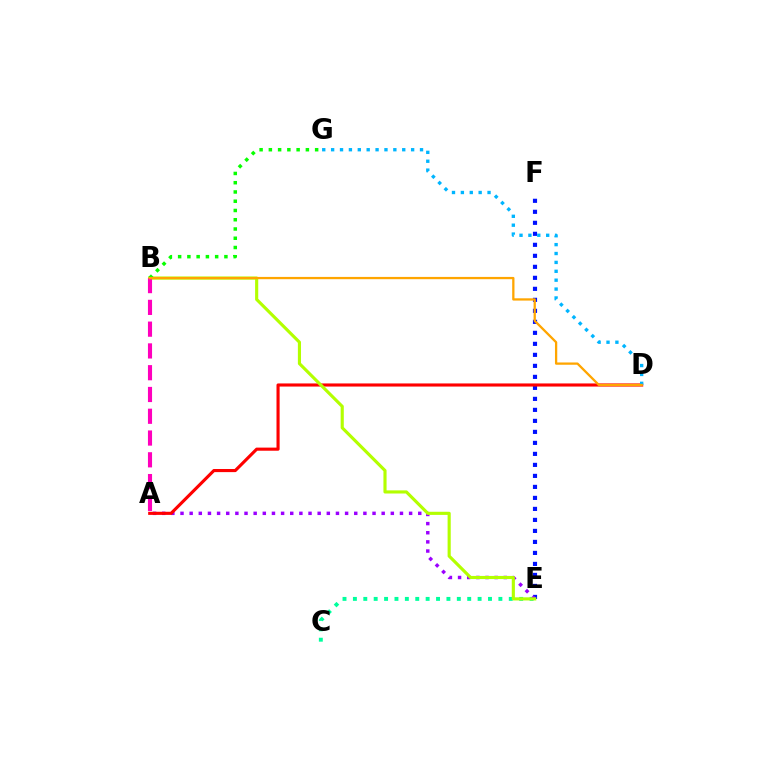{('C', 'E'): [{'color': '#00ff9d', 'line_style': 'dotted', 'thickness': 2.82}], ('E', 'F'): [{'color': '#0010ff', 'line_style': 'dotted', 'thickness': 2.99}], ('A', 'E'): [{'color': '#9b00ff', 'line_style': 'dotted', 'thickness': 2.48}], ('A', 'D'): [{'color': '#ff0000', 'line_style': 'solid', 'thickness': 2.25}], ('D', 'G'): [{'color': '#00b5ff', 'line_style': 'dotted', 'thickness': 2.42}], ('B', 'E'): [{'color': '#b3ff00', 'line_style': 'solid', 'thickness': 2.26}], ('B', 'G'): [{'color': '#08ff00', 'line_style': 'dotted', 'thickness': 2.52}], ('A', 'B'): [{'color': '#ff00bd', 'line_style': 'dashed', 'thickness': 2.96}], ('B', 'D'): [{'color': '#ffa500', 'line_style': 'solid', 'thickness': 1.64}]}